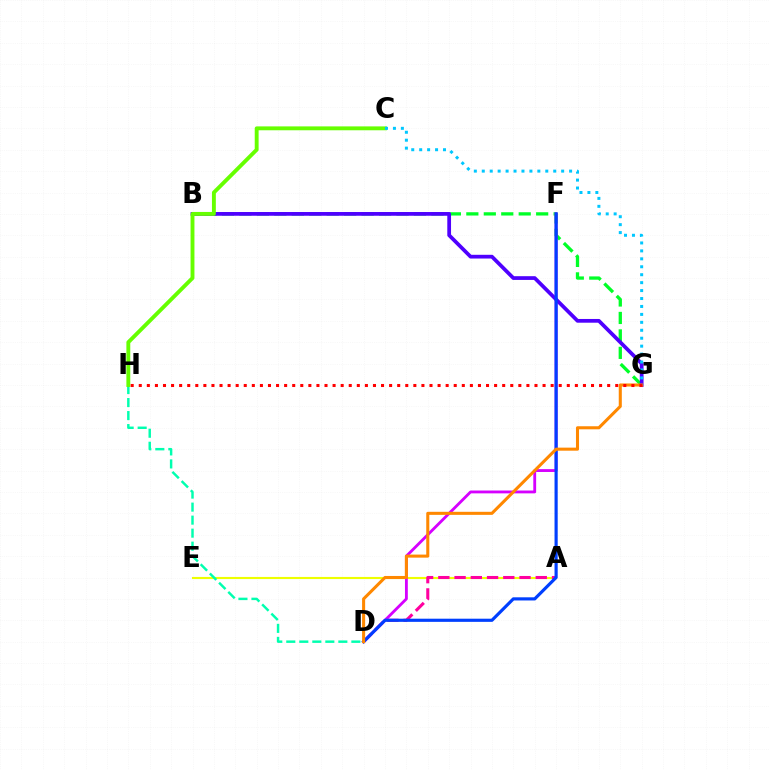{('A', 'E'): [{'color': '#eeff00', 'line_style': 'solid', 'thickness': 1.53}], ('A', 'D'): [{'color': '#ff00a0', 'line_style': 'dashed', 'thickness': 2.21}], ('D', 'H'): [{'color': '#00ffaf', 'line_style': 'dashed', 'thickness': 1.77}], ('B', 'G'): [{'color': '#00ff27', 'line_style': 'dashed', 'thickness': 2.37}, {'color': '#4f00ff', 'line_style': 'solid', 'thickness': 2.69}], ('D', 'F'): [{'color': '#d600ff', 'line_style': 'solid', 'thickness': 2.04}, {'color': '#003fff', 'line_style': 'solid', 'thickness': 2.27}], ('C', 'H'): [{'color': '#66ff00', 'line_style': 'solid', 'thickness': 2.8}], ('D', 'G'): [{'color': '#ff8800', 'line_style': 'solid', 'thickness': 2.2}], ('C', 'G'): [{'color': '#00c7ff', 'line_style': 'dotted', 'thickness': 2.16}], ('G', 'H'): [{'color': '#ff0000', 'line_style': 'dotted', 'thickness': 2.19}]}